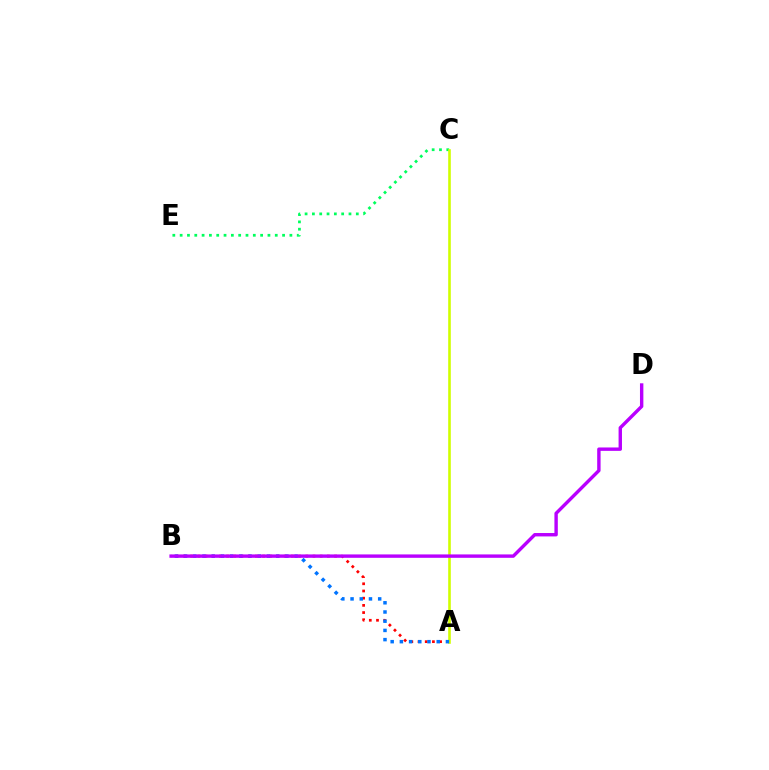{('C', 'E'): [{'color': '#00ff5c', 'line_style': 'dotted', 'thickness': 1.99}], ('A', 'B'): [{'color': '#ff0000', 'line_style': 'dotted', 'thickness': 1.96}, {'color': '#0074ff', 'line_style': 'dotted', 'thickness': 2.5}], ('A', 'C'): [{'color': '#d1ff00', 'line_style': 'solid', 'thickness': 1.89}], ('B', 'D'): [{'color': '#b900ff', 'line_style': 'solid', 'thickness': 2.45}]}